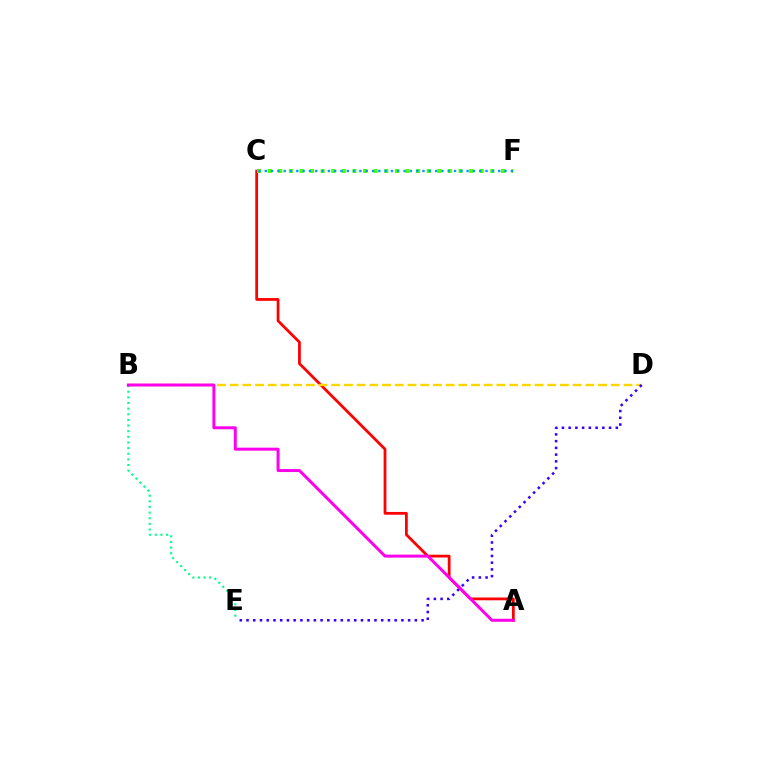{('A', 'C'): [{'color': '#ff0000', 'line_style': 'solid', 'thickness': 1.99}], ('B', 'D'): [{'color': '#ffd500', 'line_style': 'dashed', 'thickness': 1.73}], ('B', 'E'): [{'color': '#00ff86', 'line_style': 'dotted', 'thickness': 1.53}], ('C', 'F'): [{'color': '#4fff00', 'line_style': 'dotted', 'thickness': 2.88}, {'color': '#009eff', 'line_style': 'dotted', 'thickness': 1.71}], ('D', 'E'): [{'color': '#3700ff', 'line_style': 'dotted', 'thickness': 1.83}], ('A', 'B'): [{'color': '#ff00ed', 'line_style': 'solid', 'thickness': 2.15}]}